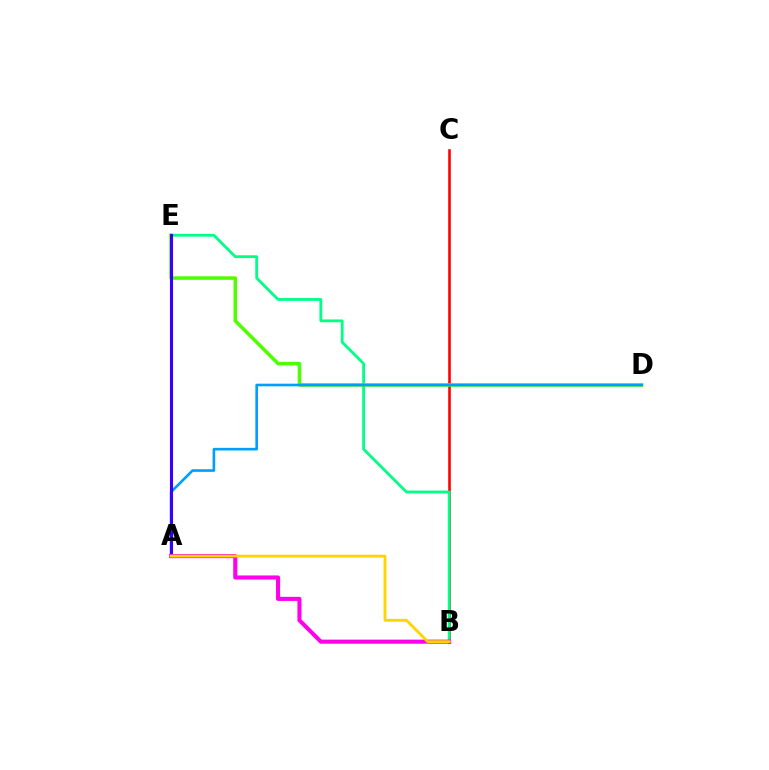{('B', 'C'): [{'color': '#ff0000', 'line_style': 'solid', 'thickness': 1.86}], ('B', 'E'): [{'color': '#00ff86', 'line_style': 'solid', 'thickness': 2.01}], ('D', 'E'): [{'color': '#4fff00', 'line_style': 'solid', 'thickness': 2.54}], ('A', 'D'): [{'color': '#009eff', 'line_style': 'solid', 'thickness': 1.88}], ('A', 'E'): [{'color': '#3700ff', 'line_style': 'solid', 'thickness': 2.23}], ('A', 'B'): [{'color': '#ff00ed', 'line_style': 'solid', 'thickness': 2.94}, {'color': '#ffd500', 'line_style': 'solid', 'thickness': 2.04}]}